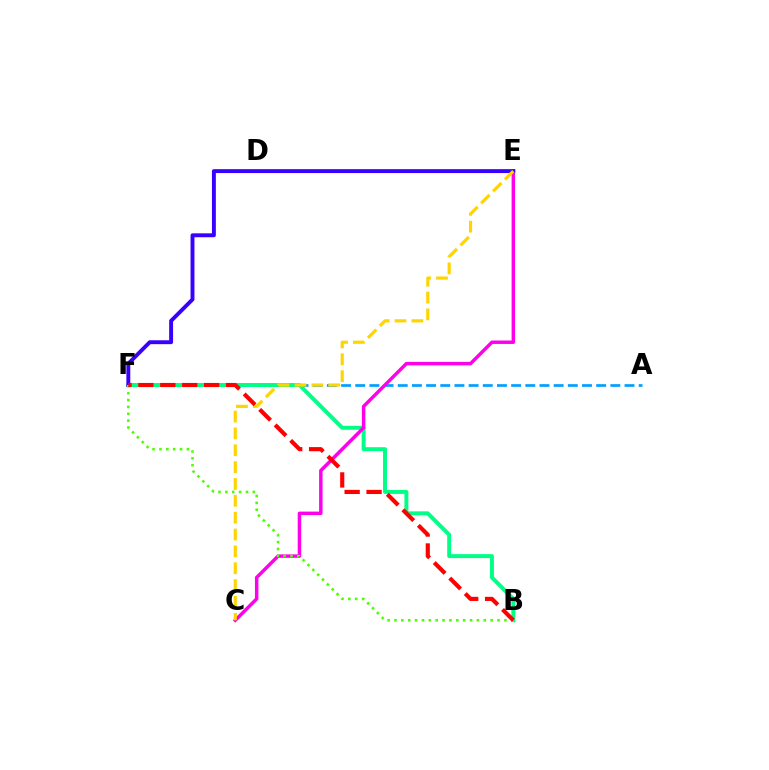{('A', 'F'): [{'color': '#009eff', 'line_style': 'dashed', 'thickness': 1.93}], ('B', 'F'): [{'color': '#00ff86', 'line_style': 'solid', 'thickness': 2.84}, {'color': '#4fff00', 'line_style': 'dotted', 'thickness': 1.87}, {'color': '#ff0000', 'line_style': 'dashed', 'thickness': 2.98}], ('C', 'E'): [{'color': '#ff00ed', 'line_style': 'solid', 'thickness': 2.49}, {'color': '#ffd500', 'line_style': 'dashed', 'thickness': 2.29}], ('E', 'F'): [{'color': '#3700ff', 'line_style': 'solid', 'thickness': 2.81}]}